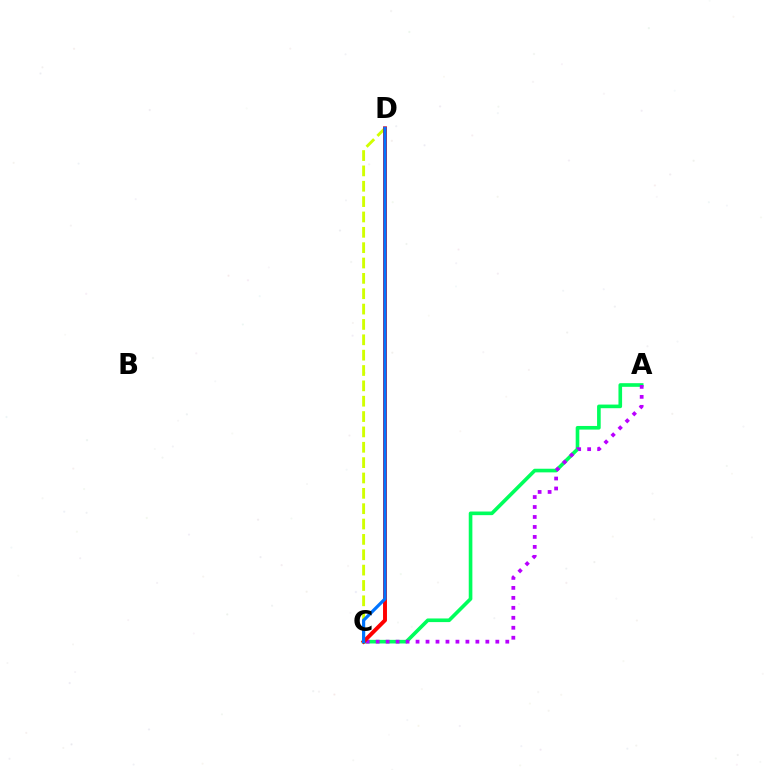{('A', 'C'): [{'color': '#00ff5c', 'line_style': 'solid', 'thickness': 2.61}, {'color': '#b900ff', 'line_style': 'dotted', 'thickness': 2.71}], ('C', 'D'): [{'color': '#d1ff00', 'line_style': 'dashed', 'thickness': 2.09}, {'color': '#ff0000', 'line_style': 'solid', 'thickness': 2.83}, {'color': '#0074ff', 'line_style': 'solid', 'thickness': 2.29}]}